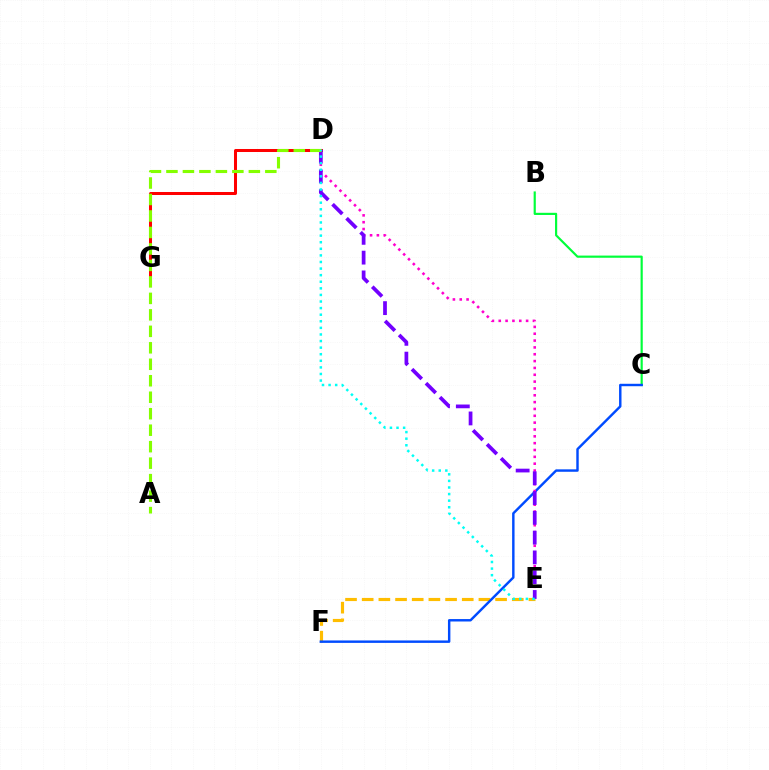{('B', 'C'): [{'color': '#00ff39', 'line_style': 'solid', 'thickness': 1.57}], ('D', 'G'): [{'color': '#ff0000', 'line_style': 'solid', 'thickness': 2.17}], ('E', 'F'): [{'color': '#ffbd00', 'line_style': 'dashed', 'thickness': 2.27}], ('C', 'F'): [{'color': '#004bff', 'line_style': 'solid', 'thickness': 1.75}], ('D', 'E'): [{'color': '#ff00cf', 'line_style': 'dotted', 'thickness': 1.86}, {'color': '#7200ff', 'line_style': 'dashed', 'thickness': 2.69}, {'color': '#00fff6', 'line_style': 'dotted', 'thickness': 1.79}], ('A', 'D'): [{'color': '#84ff00', 'line_style': 'dashed', 'thickness': 2.24}]}